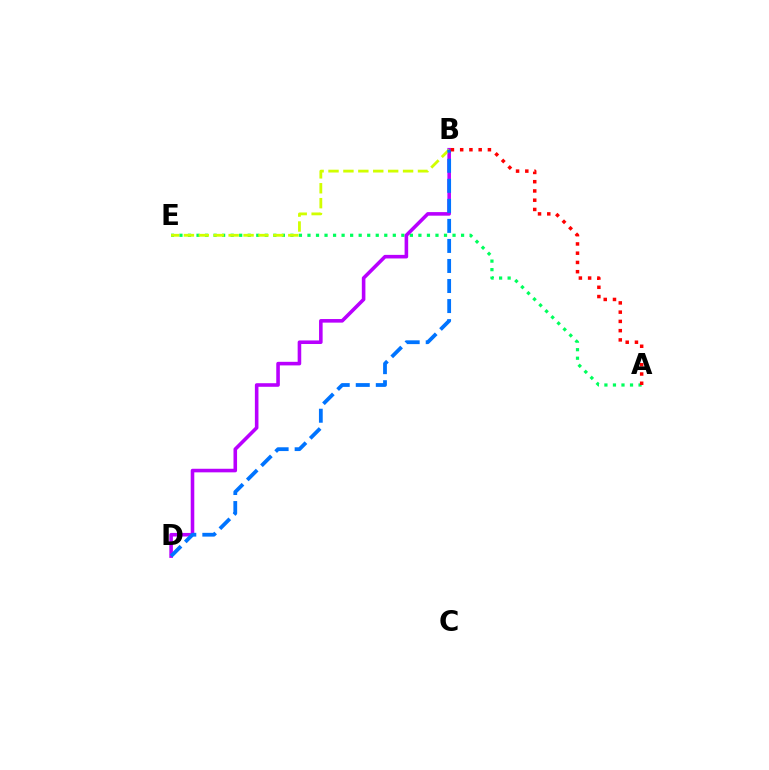{('A', 'E'): [{'color': '#00ff5c', 'line_style': 'dotted', 'thickness': 2.32}], ('B', 'D'): [{'color': '#b900ff', 'line_style': 'solid', 'thickness': 2.58}, {'color': '#0074ff', 'line_style': 'dashed', 'thickness': 2.72}], ('B', 'E'): [{'color': '#d1ff00', 'line_style': 'dashed', 'thickness': 2.03}], ('A', 'B'): [{'color': '#ff0000', 'line_style': 'dotted', 'thickness': 2.51}]}